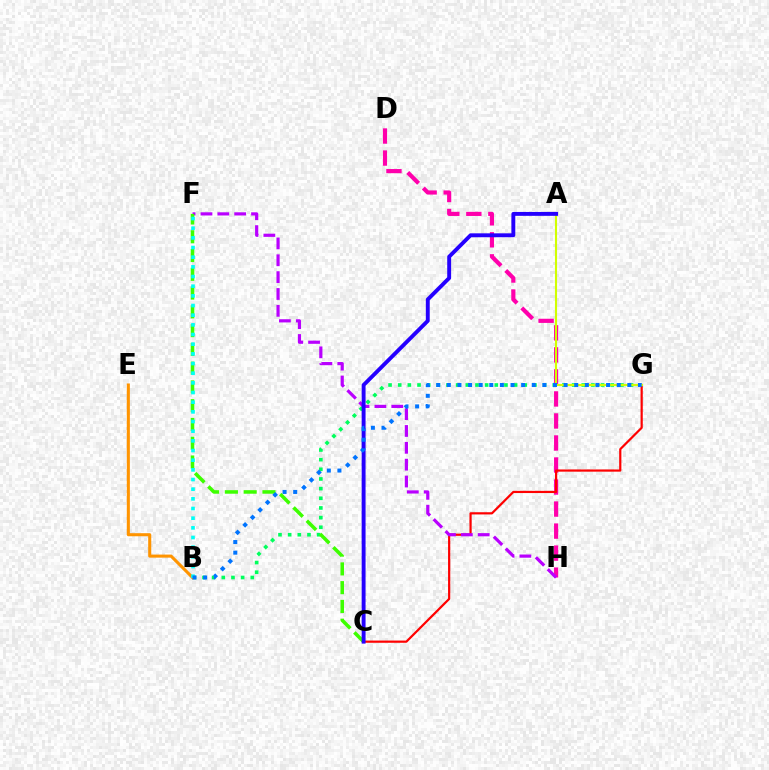{('B', 'G'): [{'color': '#00ff5c', 'line_style': 'dotted', 'thickness': 2.62}, {'color': '#0074ff', 'line_style': 'dotted', 'thickness': 2.88}], ('B', 'E'): [{'color': '#ff9400', 'line_style': 'solid', 'thickness': 2.21}], ('D', 'H'): [{'color': '#ff00ac', 'line_style': 'dashed', 'thickness': 2.99}], ('C', 'G'): [{'color': '#ff0000', 'line_style': 'solid', 'thickness': 1.59}], ('A', 'G'): [{'color': '#d1ff00', 'line_style': 'solid', 'thickness': 1.52}], ('F', 'H'): [{'color': '#b900ff', 'line_style': 'dashed', 'thickness': 2.29}], ('C', 'F'): [{'color': '#3dff00', 'line_style': 'dashed', 'thickness': 2.55}], ('B', 'F'): [{'color': '#00fff6', 'line_style': 'dotted', 'thickness': 2.63}], ('A', 'C'): [{'color': '#2500ff', 'line_style': 'solid', 'thickness': 2.81}]}